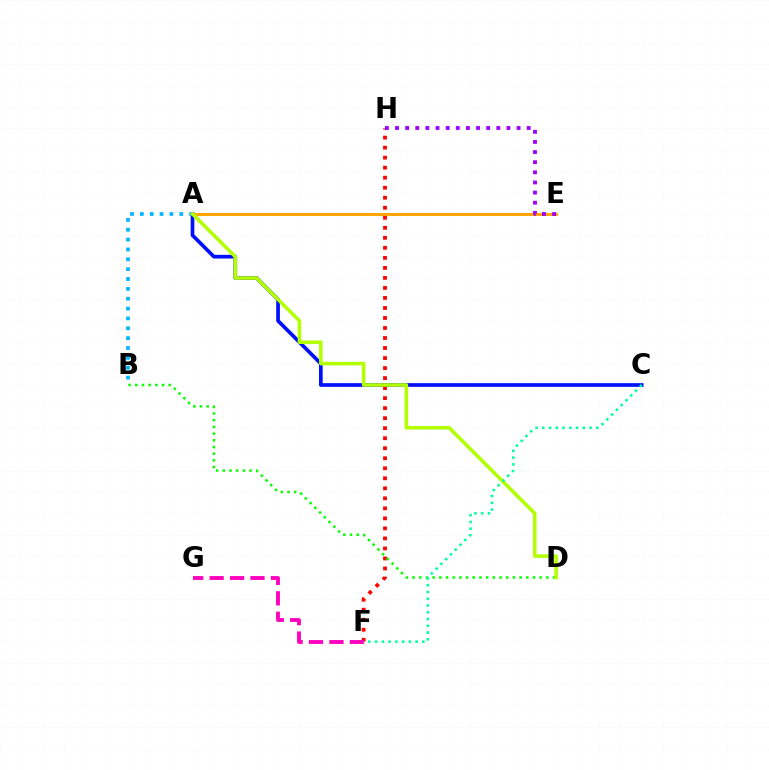{('A', 'C'): [{'color': '#0010ff', 'line_style': 'solid', 'thickness': 2.65}], ('F', 'H'): [{'color': '#ff0000', 'line_style': 'dotted', 'thickness': 2.72}], ('B', 'D'): [{'color': '#08ff00', 'line_style': 'dotted', 'thickness': 1.82}], ('A', 'B'): [{'color': '#00b5ff', 'line_style': 'dotted', 'thickness': 2.68}], ('A', 'E'): [{'color': '#ffa500', 'line_style': 'solid', 'thickness': 2.16}], ('E', 'H'): [{'color': '#9b00ff', 'line_style': 'dotted', 'thickness': 2.75}], ('A', 'D'): [{'color': '#b3ff00', 'line_style': 'solid', 'thickness': 2.57}], ('F', 'G'): [{'color': '#ff00bd', 'line_style': 'dashed', 'thickness': 2.77}], ('C', 'F'): [{'color': '#00ff9d', 'line_style': 'dotted', 'thickness': 1.84}]}